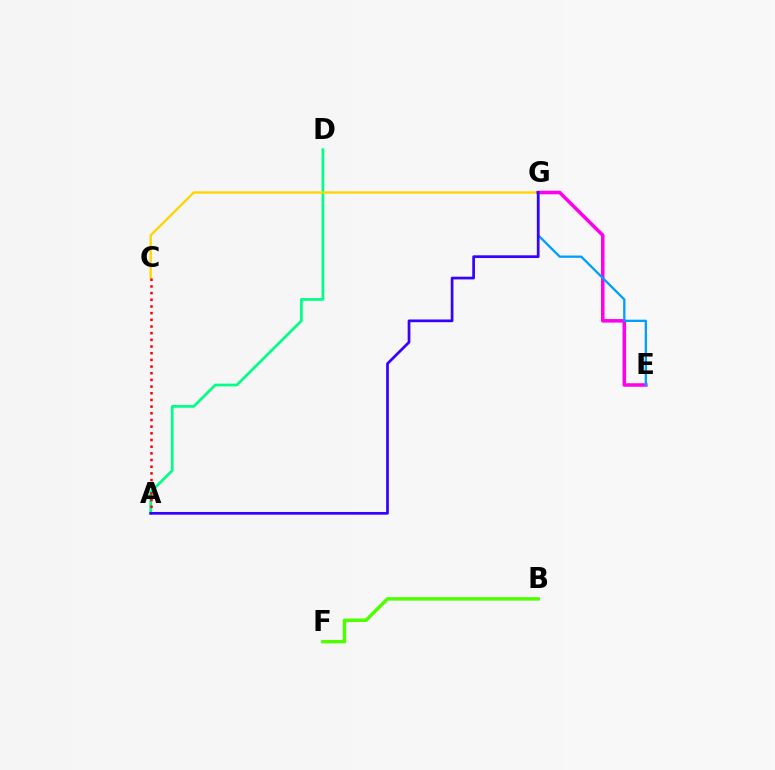{('A', 'D'): [{'color': '#00ff86', 'line_style': 'solid', 'thickness': 1.95}], ('C', 'G'): [{'color': '#ffd500', 'line_style': 'solid', 'thickness': 1.66}], ('E', 'G'): [{'color': '#ff00ed', 'line_style': 'solid', 'thickness': 2.55}, {'color': '#009eff', 'line_style': 'solid', 'thickness': 1.65}], ('B', 'F'): [{'color': '#4fff00', 'line_style': 'solid', 'thickness': 2.48}], ('A', 'C'): [{'color': '#ff0000', 'line_style': 'dotted', 'thickness': 1.81}], ('A', 'G'): [{'color': '#3700ff', 'line_style': 'solid', 'thickness': 1.96}]}